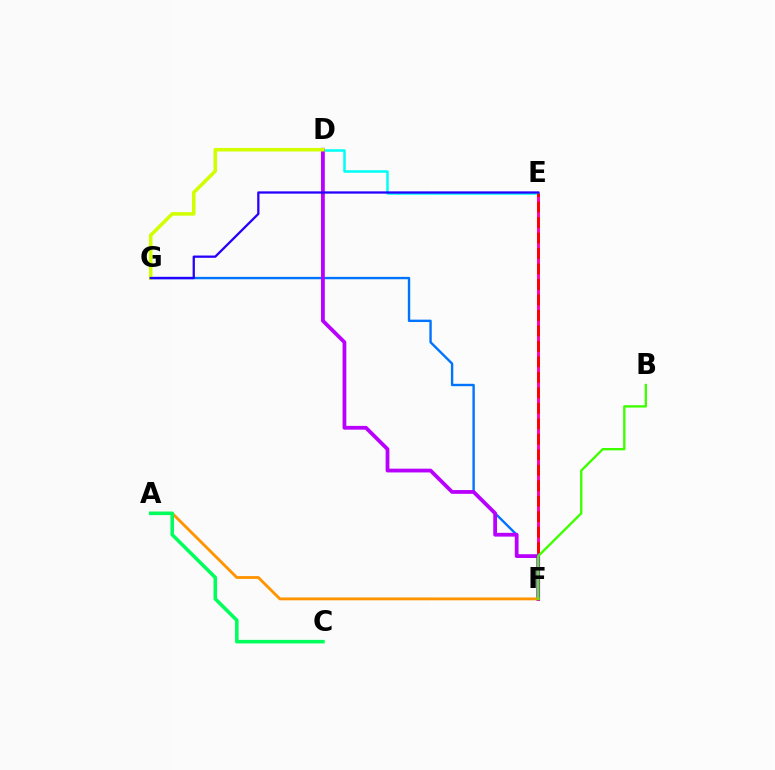{('F', 'G'): [{'color': '#0074ff', 'line_style': 'solid', 'thickness': 1.72}], ('E', 'F'): [{'color': '#ff00ac', 'line_style': 'solid', 'thickness': 2.09}, {'color': '#ff0000', 'line_style': 'dashed', 'thickness': 2.1}], ('D', 'E'): [{'color': '#00fff6', 'line_style': 'solid', 'thickness': 1.81}], ('D', 'F'): [{'color': '#b900ff', 'line_style': 'solid', 'thickness': 2.72}], ('D', 'G'): [{'color': '#d1ff00', 'line_style': 'solid', 'thickness': 2.54}], ('A', 'F'): [{'color': '#ff9400', 'line_style': 'solid', 'thickness': 2.05}], ('B', 'F'): [{'color': '#3dff00', 'line_style': 'solid', 'thickness': 1.69}], ('E', 'G'): [{'color': '#2500ff', 'line_style': 'solid', 'thickness': 1.64}], ('A', 'C'): [{'color': '#00ff5c', 'line_style': 'solid', 'thickness': 2.56}]}